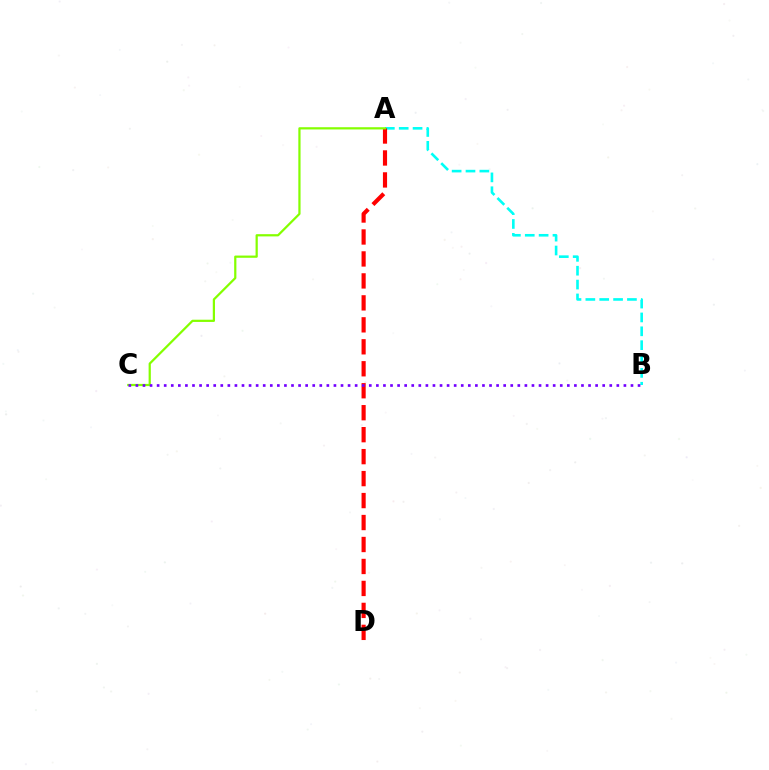{('A', 'B'): [{'color': '#00fff6', 'line_style': 'dashed', 'thickness': 1.88}], ('A', 'D'): [{'color': '#ff0000', 'line_style': 'dashed', 'thickness': 2.98}], ('A', 'C'): [{'color': '#84ff00', 'line_style': 'solid', 'thickness': 1.6}], ('B', 'C'): [{'color': '#7200ff', 'line_style': 'dotted', 'thickness': 1.92}]}